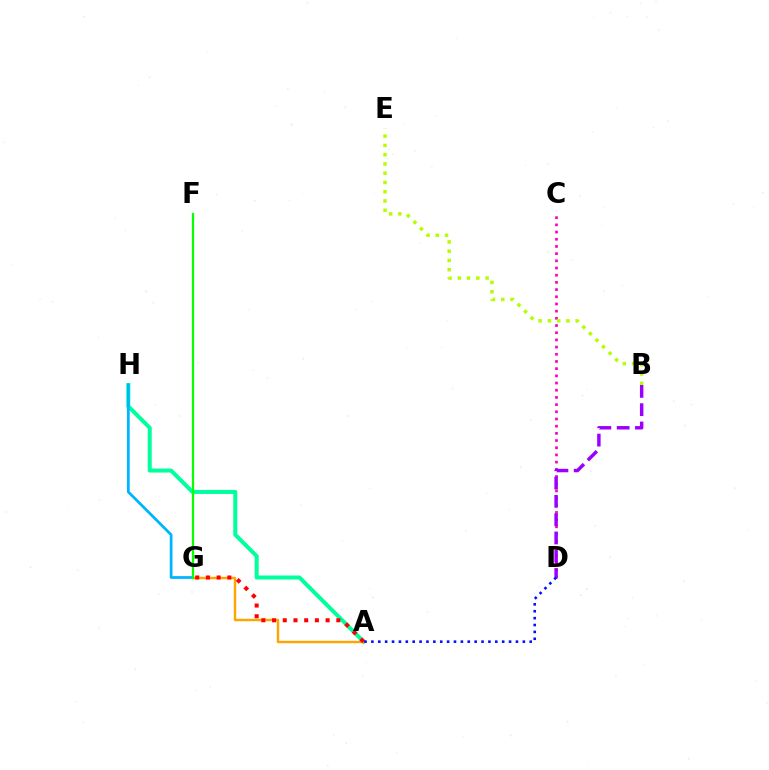{('A', 'H'): [{'color': '#00ff9d', 'line_style': 'solid', 'thickness': 2.88}], ('C', 'D'): [{'color': '#ff00bd', 'line_style': 'dotted', 'thickness': 1.95}], ('B', 'D'): [{'color': '#9b00ff', 'line_style': 'dashed', 'thickness': 2.49}], ('G', 'H'): [{'color': '#00b5ff', 'line_style': 'solid', 'thickness': 1.99}], ('A', 'G'): [{'color': '#ffa500', 'line_style': 'solid', 'thickness': 1.74}, {'color': '#ff0000', 'line_style': 'dotted', 'thickness': 2.91}], ('B', 'E'): [{'color': '#b3ff00', 'line_style': 'dotted', 'thickness': 2.52}], ('F', 'G'): [{'color': '#08ff00', 'line_style': 'solid', 'thickness': 1.61}], ('A', 'D'): [{'color': '#0010ff', 'line_style': 'dotted', 'thickness': 1.87}]}